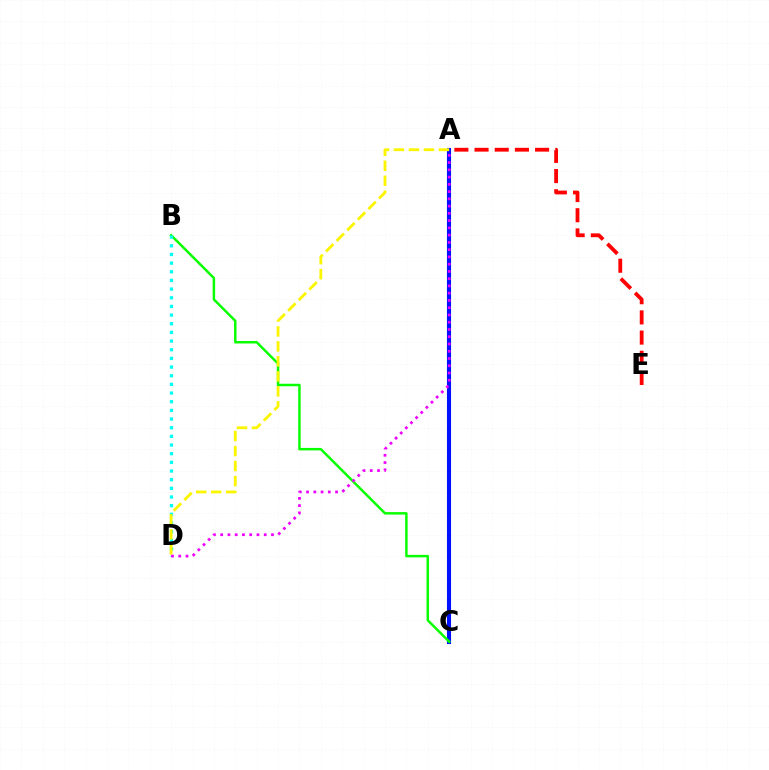{('A', 'E'): [{'color': '#ff0000', 'line_style': 'dashed', 'thickness': 2.74}], ('A', 'C'): [{'color': '#0010ff', 'line_style': 'solid', 'thickness': 2.94}], ('B', 'C'): [{'color': '#08ff00', 'line_style': 'solid', 'thickness': 1.78}], ('B', 'D'): [{'color': '#00fff6', 'line_style': 'dotted', 'thickness': 2.35}], ('A', 'D'): [{'color': '#fcf500', 'line_style': 'dashed', 'thickness': 2.04}, {'color': '#ee00ff', 'line_style': 'dotted', 'thickness': 1.97}]}